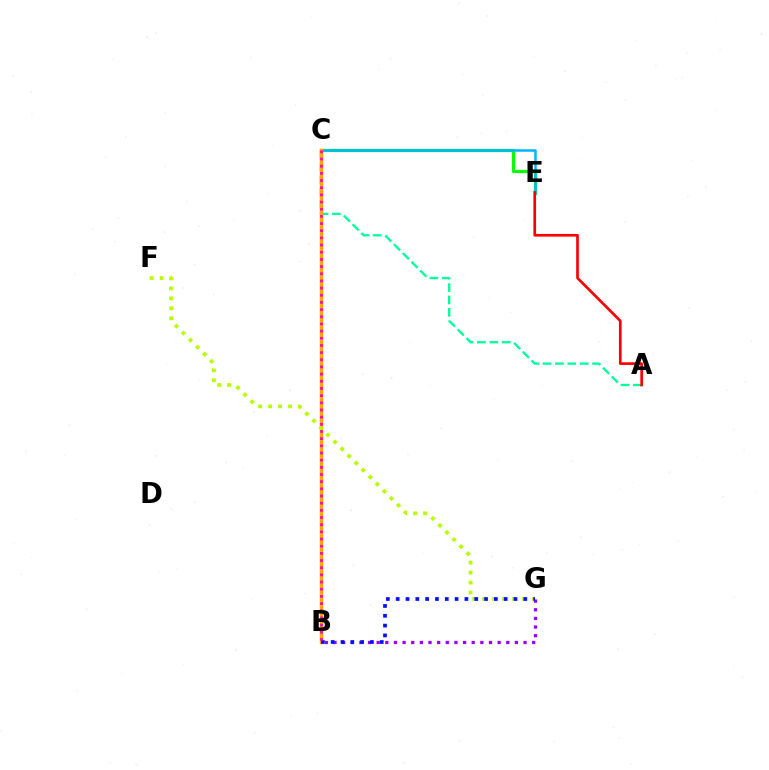{('C', 'E'): [{'color': '#08ff00', 'line_style': 'solid', 'thickness': 2.3}, {'color': '#00b5ff', 'line_style': 'solid', 'thickness': 1.8}], ('A', 'C'): [{'color': '#00ff9d', 'line_style': 'dashed', 'thickness': 1.68}], ('B', 'C'): [{'color': '#ffa500', 'line_style': 'solid', 'thickness': 2.48}, {'color': '#ff00bd', 'line_style': 'dotted', 'thickness': 1.95}], ('B', 'G'): [{'color': '#9b00ff', 'line_style': 'dotted', 'thickness': 2.35}, {'color': '#0010ff', 'line_style': 'dotted', 'thickness': 2.67}], ('F', 'G'): [{'color': '#b3ff00', 'line_style': 'dotted', 'thickness': 2.71}], ('A', 'E'): [{'color': '#ff0000', 'line_style': 'solid', 'thickness': 1.93}]}